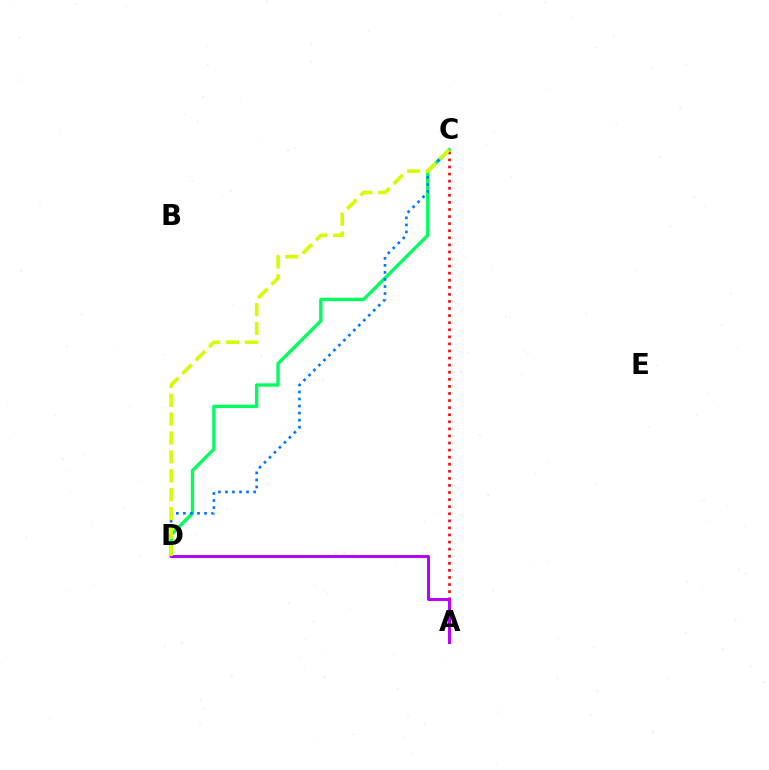{('A', 'C'): [{'color': '#ff0000', 'line_style': 'dotted', 'thickness': 1.92}], ('C', 'D'): [{'color': '#00ff5c', 'line_style': 'solid', 'thickness': 2.42}, {'color': '#0074ff', 'line_style': 'dotted', 'thickness': 1.91}, {'color': '#d1ff00', 'line_style': 'dashed', 'thickness': 2.57}], ('A', 'D'): [{'color': '#b900ff', 'line_style': 'solid', 'thickness': 2.14}]}